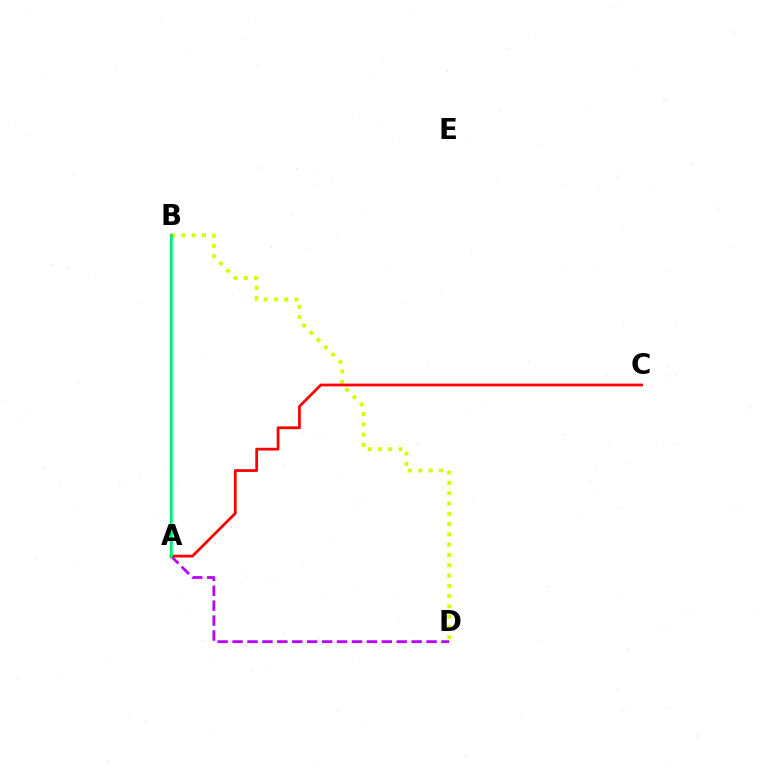{('B', 'D'): [{'color': '#d1ff00', 'line_style': 'dotted', 'thickness': 2.8}], ('A', 'D'): [{'color': '#b900ff', 'line_style': 'dashed', 'thickness': 2.03}], ('A', 'C'): [{'color': '#ff0000', 'line_style': 'solid', 'thickness': 1.98}], ('A', 'B'): [{'color': '#0074ff', 'line_style': 'solid', 'thickness': 1.5}, {'color': '#00ff5c', 'line_style': 'solid', 'thickness': 1.82}]}